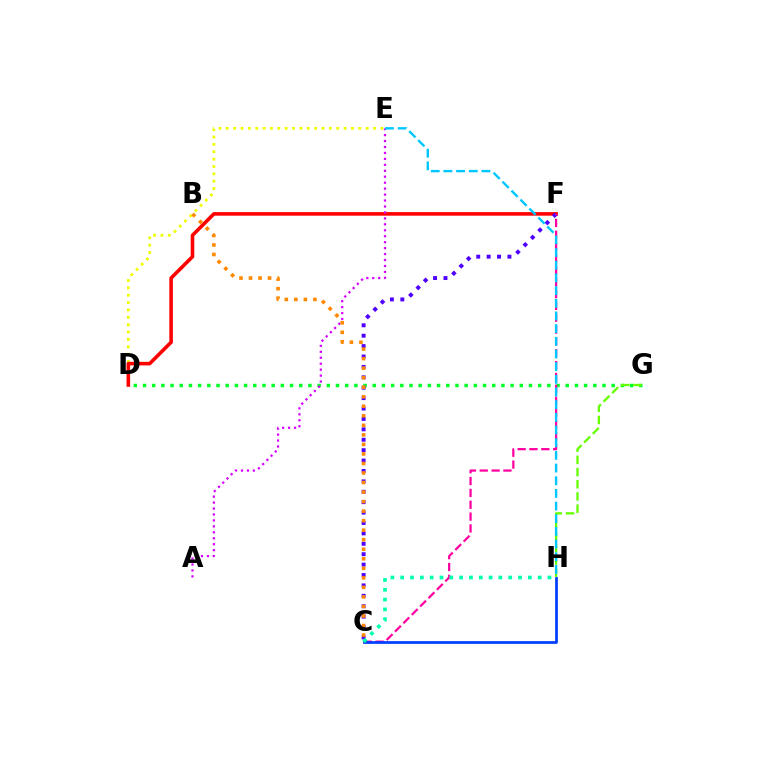{('D', 'E'): [{'color': '#eeff00', 'line_style': 'dotted', 'thickness': 2.0}], ('D', 'F'): [{'color': '#ff0000', 'line_style': 'solid', 'thickness': 2.58}], ('D', 'G'): [{'color': '#00ff27', 'line_style': 'dotted', 'thickness': 2.5}], ('G', 'H'): [{'color': '#66ff00', 'line_style': 'dashed', 'thickness': 1.66}], ('C', 'F'): [{'color': '#4f00ff', 'line_style': 'dotted', 'thickness': 2.83}, {'color': '#ff00a0', 'line_style': 'dashed', 'thickness': 1.61}], ('A', 'E'): [{'color': '#d600ff', 'line_style': 'dotted', 'thickness': 1.62}], ('B', 'C'): [{'color': '#ff8800', 'line_style': 'dotted', 'thickness': 2.59}], ('C', 'H'): [{'color': '#003fff', 'line_style': 'solid', 'thickness': 1.96}, {'color': '#00ffaf', 'line_style': 'dotted', 'thickness': 2.67}], ('E', 'H'): [{'color': '#00c7ff', 'line_style': 'dashed', 'thickness': 1.72}]}